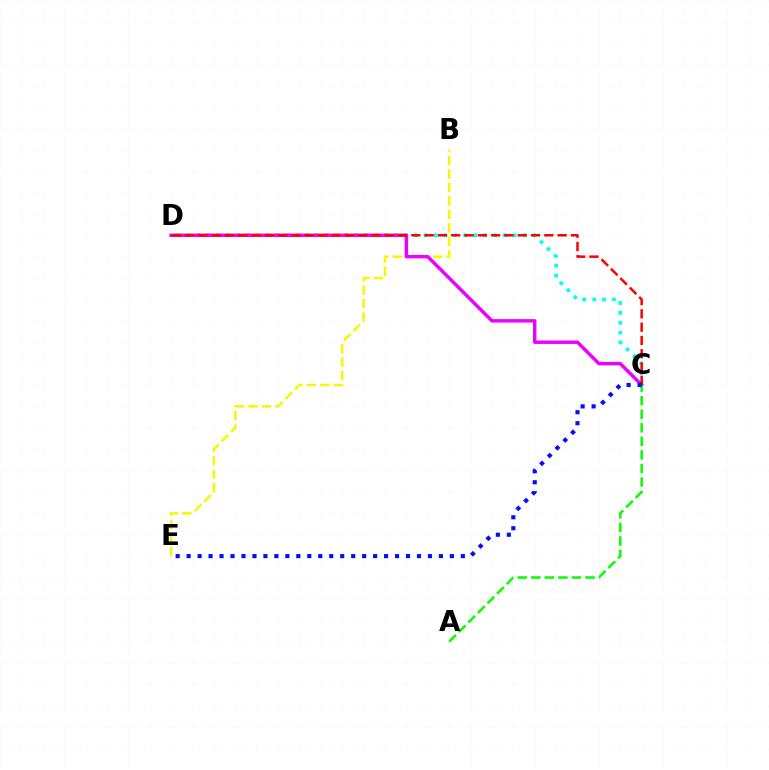{('C', 'D'): [{'color': '#00fff6', 'line_style': 'dotted', 'thickness': 2.69}, {'color': '#ee00ff', 'line_style': 'solid', 'thickness': 2.48}, {'color': '#ff0000', 'line_style': 'dashed', 'thickness': 1.81}], ('B', 'E'): [{'color': '#fcf500', 'line_style': 'dashed', 'thickness': 1.83}], ('A', 'C'): [{'color': '#08ff00', 'line_style': 'dashed', 'thickness': 1.84}], ('C', 'E'): [{'color': '#0010ff', 'line_style': 'dotted', 'thickness': 2.98}]}